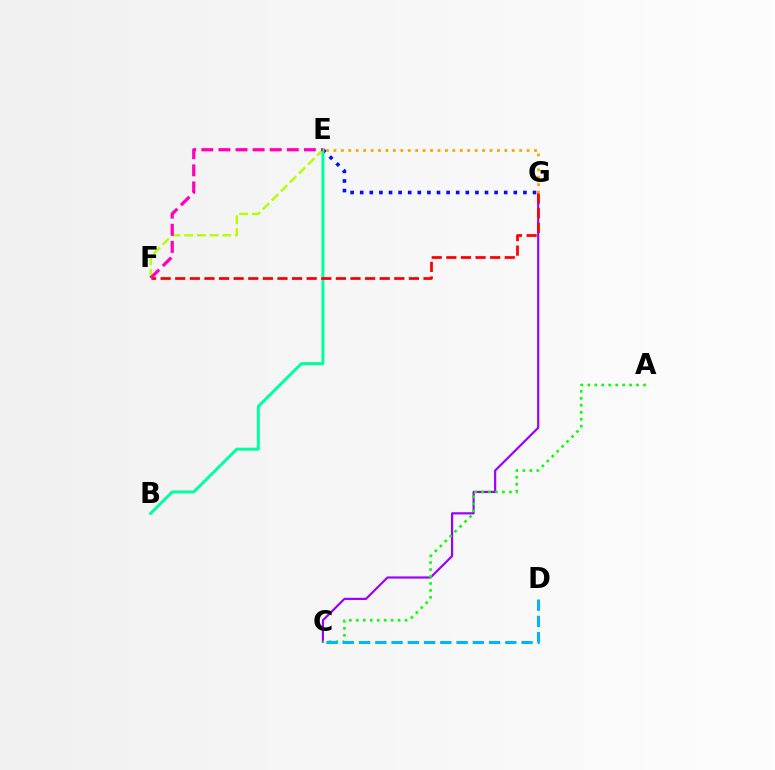{('C', 'G'): [{'color': '#9b00ff', 'line_style': 'solid', 'thickness': 1.57}], ('A', 'C'): [{'color': '#08ff00', 'line_style': 'dotted', 'thickness': 1.89}], ('E', 'G'): [{'color': '#0010ff', 'line_style': 'dotted', 'thickness': 2.61}, {'color': '#ffa500', 'line_style': 'dotted', 'thickness': 2.02}], ('B', 'E'): [{'color': '#00ff9d', 'line_style': 'solid', 'thickness': 2.16}], ('E', 'F'): [{'color': '#b3ff00', 'line_style': 'dashed', 'thickness': 1.73}, {'color': '#ff00bd', 'line_style': 'dashed', 'thickness': 2.32}], ('C', 'D'): [{'color': '#00b5ff', 'line_style': 'dashed', 'thickness': 2.21}], ('F', 'G'): [{'color': '#ff0000', 'line_style': 'dashed', 'thickness': 1.98}]}